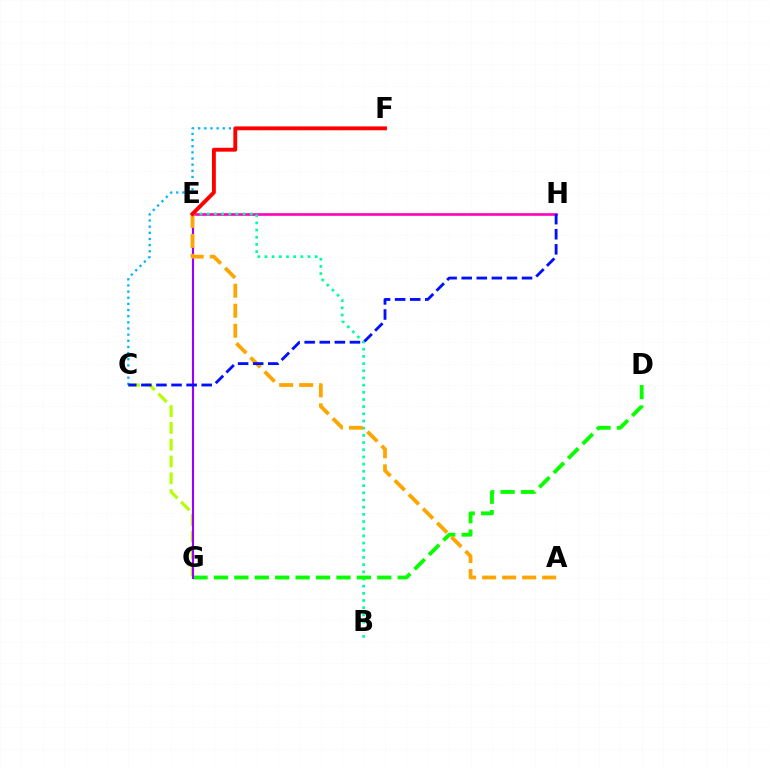{('E', 'H'): [{'color': '#ff00bd', 'line_style': 'solid', 'thickness': 1.89}], ('B', 'E'): [{'color': '#00ff9d', 'line_style': 'dotted', 'thickness': 1.95}], ('C', 'G'): [{'color': '#b3ff00', 'line_style': 'dashed', 'thickness': 2.28}], ('D', 'G'): [{'color': '#08ff00', 'line_style': 'dashed', 'thickness': 2.77}], ('C', 'F'): [{'color': '#00b5ff', 'line_style': 'dotted', 'thickness': 1.67}], ('E', 'G'): [{'color': '#9b00ff', 'line_style': 'solid', 'thickness': 1.52}], ('A', 'E'): [{'color': '#ffa500', 'line_style': 'dashed', 'thickness': 2.72}], ('C', 'H'): [{'color': '#0010ff', 'line_style': 'dashed', 'thickness': 2.05}], ('E', 'F'): [{'color': '#ff0000', 'line_style': 'solid', 'thickness': 2.79}]}